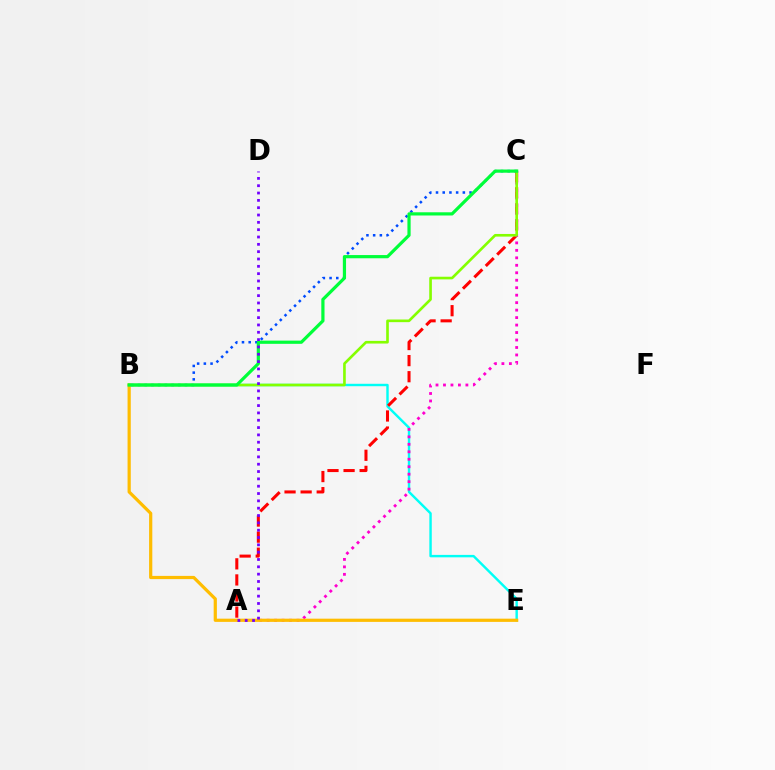{('B', 'C'): [{'color': '#004bff', 'line_style': 'dotted', 'thickness': 1.82}, {'color': '#84ff00', 'line_style': 'solid', 'thickness': 1.9}, {'color': '#00ff39', 'line_style': 'solid', 'thickness': 2.31}], ('B', 'E'): [{'color': '#00fff6', 'line_style': 'solid', 'thickness': 1.74}, {'color': '#ffbd00', 'line_style': 'solid', 'thickness': 2.31}], ('A', 'C'): [{'color': '#ff0000', 'line_style': 'dashed', 'thickness': 2.18}, {'color': '#ff00cf', 'line_style': 'dotted', 'thickness': 2.03}], ('A', 'D'): [{'color': '#7200ff', 'line_style': 'dotted', 'thickness': 1.99}]}